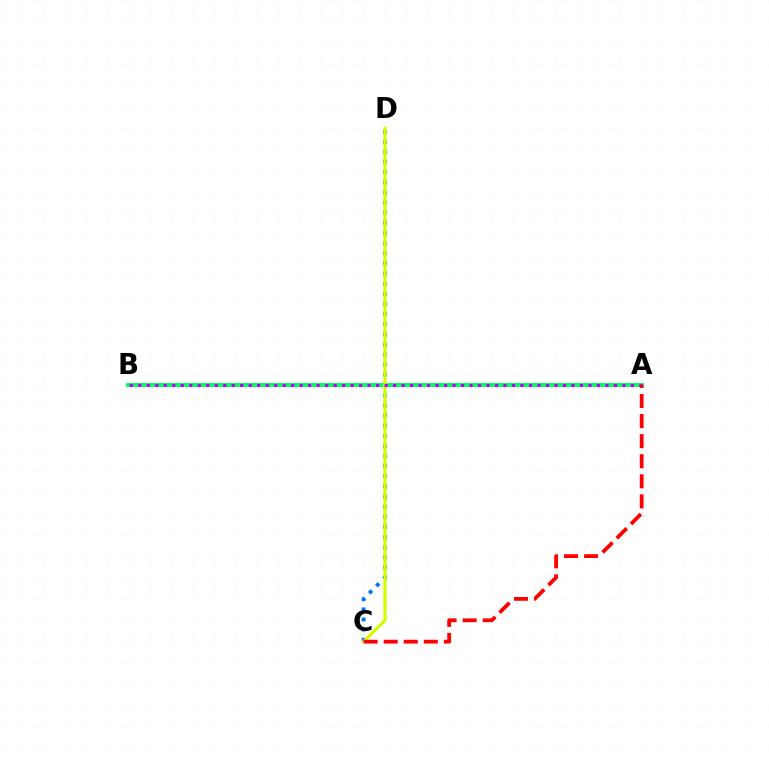{('C', 'D'): [{'color': '#0074ff', 'line_style': 'dotted', 'thickness': 2.75}, {'color': '#d1ff00', 'line_style': 'solid', 'thickness': 2.35}], ('A', 'B'): [{'color': '#00ff5c', 'line_style': 'solid', 'thickness': 2.81}, {'color': '#b900ff', 'line_style': 'dotted', 'thickness': 2.31}], ('A', 'C'): [{'color': '#ff0000', 'line_style': 'dashed', 'thickness': 2.73}]}